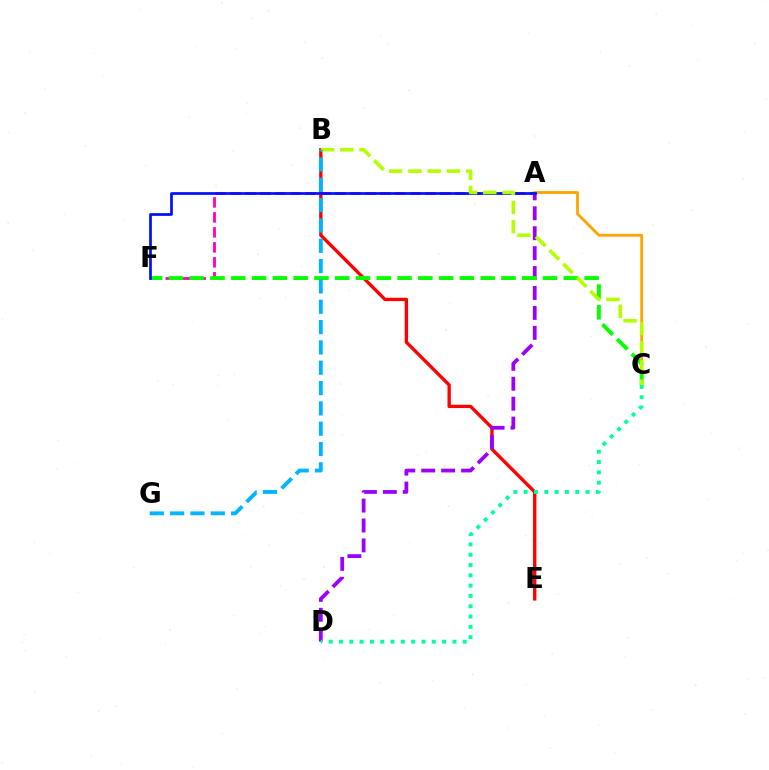{('A', 'C'): [{'color': '#ffa500', 'line_style': 'solid', 'thickness': 2.06}], ('B', 'E'): [{'color': '#ff0000', 'line_style': 'solid', 'thickness': 2.41}], ('A', 'D'): [{'color': '#9b00ff', 'line_style': 'dashed', 'thickness': 2.71}], ('A', 'F'): [{'color': '#ff00bd', 'line_style': 'dashed', 'thickness': 2.04}, {'color': '#0010ff', 'line_style': 'solid', 'thickness': 1.95}], ('C', 'D'): [{'color': '#00ff9d', 'line_style': 'dotted', 'thickness': 2.8}], ('C', 'F'): [{'color': '#08ff00', 'line_style': 'dashed', 'thickness': 2.82}], ('B', 'C'): [{'color': '#b3ff00', 'line_style': 'dashed', 'thickness': 2.61}], ('B', 'G'): [{'color': '#00b5ff', 'line_style': 'dashed', 'thickness': 2.76}]}